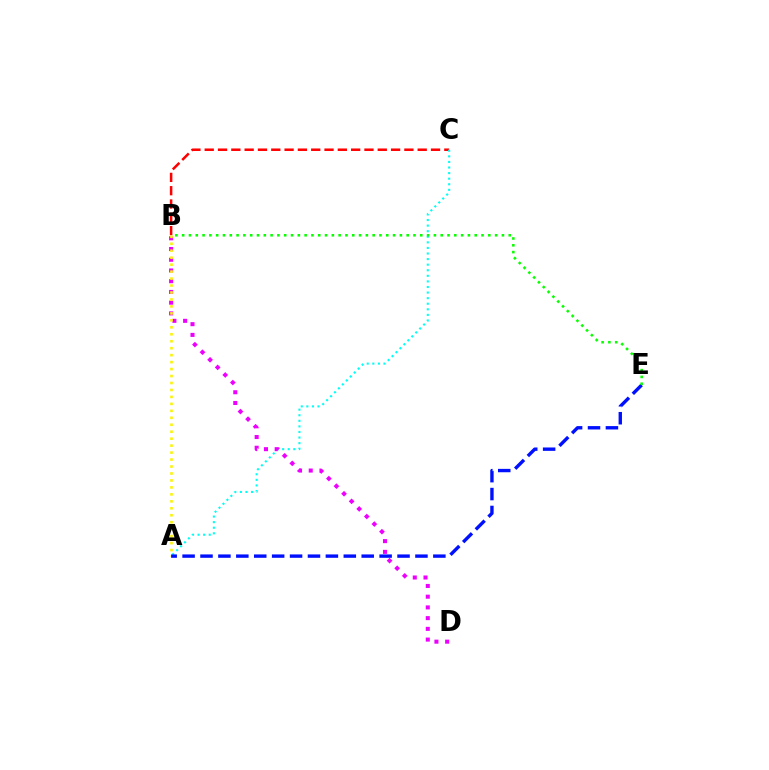{('B', 'C'): [{'color': '#ff0000', 'line_style': 'dashed', 'thickness': 1.81}], ('A', 'C'): [{'color': '#00fff6', 'line_style': 'dotted', 'thickness': 1.52}], ('B', 'D'): [{'color': '#ee00ff', 'line_style': 'dotted', 'thickness': 2.91}], ('A', 'B'): [{'color': '#fcf500', 'line_style': 'dotted', 'thickness': 1.89}], ('A', 'E'): [{'color': '#0010ff', 'line_style': 'dashed', 'thickness': 2.43}], ('B', 'E'): [{'color': '#08ff00', 'line_style': 'dotted', 'thickness': 1.85}]}